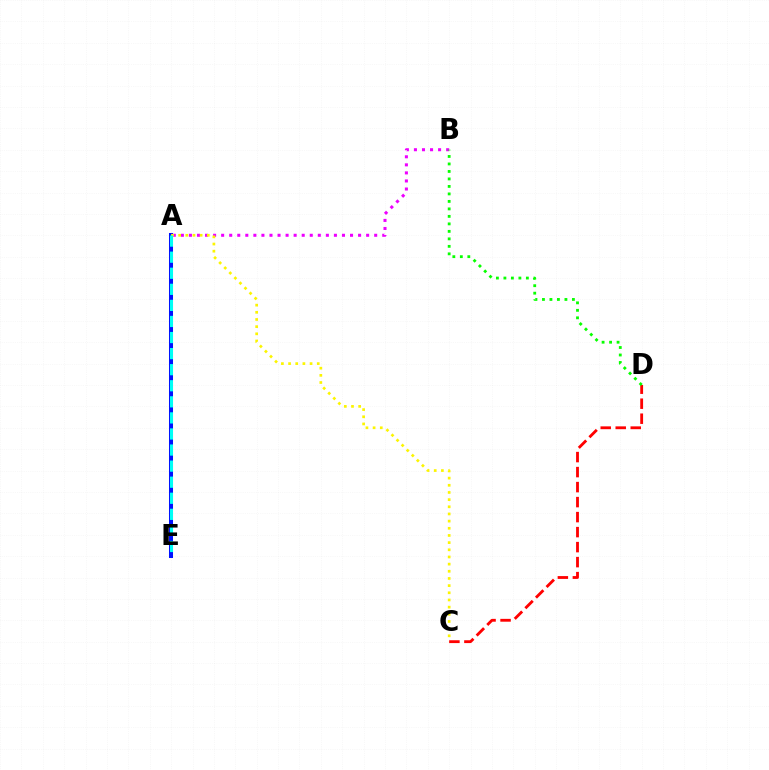{('A', 'B'): [{'color': '#ee00ff', 'line_style': 'dotted', 'thickness': 2.19}], ('A', 'E'): [{'color': '#0010ff', 'line_style': 'solid', 'thickness': 2.89}, {'color': '#00fff6', 'line_style': 'dashed', 'thickness': 2.18}], ('A', 'C'): [{'color': '#fcf500', 'line_style': 'dotted', 'thickness': 1.95}], ('C', 'D'): [{'color': '#ff0000', 'line_style': 'dashed', 'thickness': 2.04}], ('B', 'D'): [{'color': '#08ff00', 'line_style': 'dotted', 'thickness': 2.04}]}